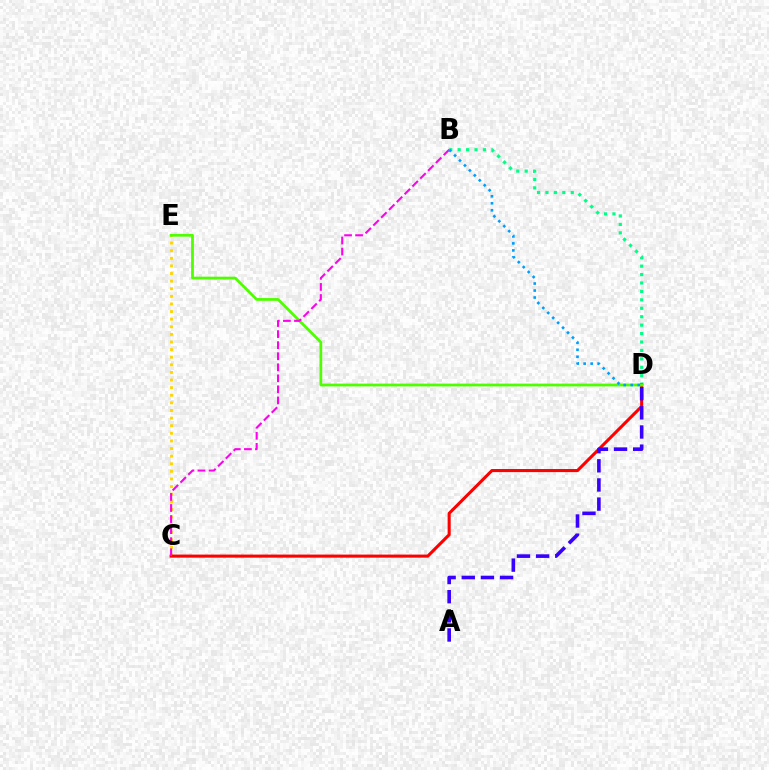{('B', 'D'): [{'color': '#00ff86', 'line_style': 'dotted', 'thickness': 2.29}, {'color': '#009eff', 'line_style': 'dotted', 'thickness': 1.9}], ('C', 'E'): [{'color': '#ffd500', 'line_style': 'dotted', 'thickness': 2.07}], ('C', 'D'): [{'color': '#ff0000', 'line_style': 'solid', 'thickness': 2.21}], ('D', 'E'): [{'color': '#4fff00', 'line_style': 'solid', 'thickness': 1.99}], ('A', 'D'): [{'color': '#3700ff', 'line_style': 'dashed', 'thickness': 2.6}], ('B', 'C'): [{'color': '#ff00ed', 'line_style': 'dashed', 'thickness': 1.5}]}